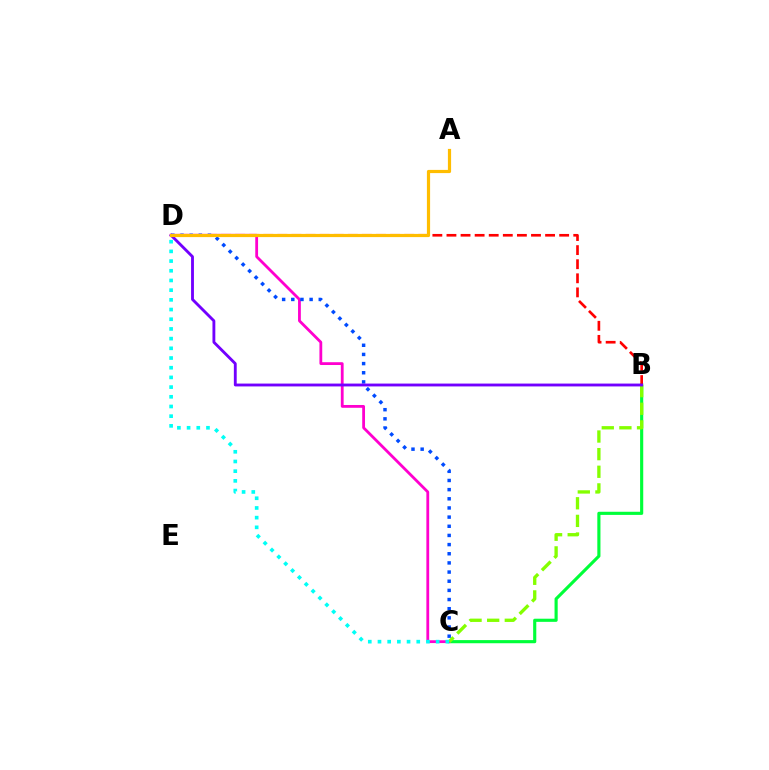{('B', 'C'): [{'color': '#00ff39', 'line_style': 'solid', 'thickness': 2.26}, {'color': '#84ff00', 'line_style': 'dashed', 'thickness': 2.39}], ('B', 'D'): [{'color': '#ff0000', 'line_style': 'dashed', 'thickness': 1.91}, {'color': '#7200ff', 'line_style': 'solid', 'thickness': 2.05}], ('C', 'D'): [{'color': '#ff00cf', 'line_style': 'solid', 'thickness': 2.02}, {'color': '#004bff', 'line_style': 'dotted', 'thickness': 2.49}, {'color': '#00fff6', 'line_style': 'dotted', 'thickness': 2.63}], ('A', 'D'): [{'color': '#ffbd00', 'line_style': 'solid', 'thickness': 2.3}]}